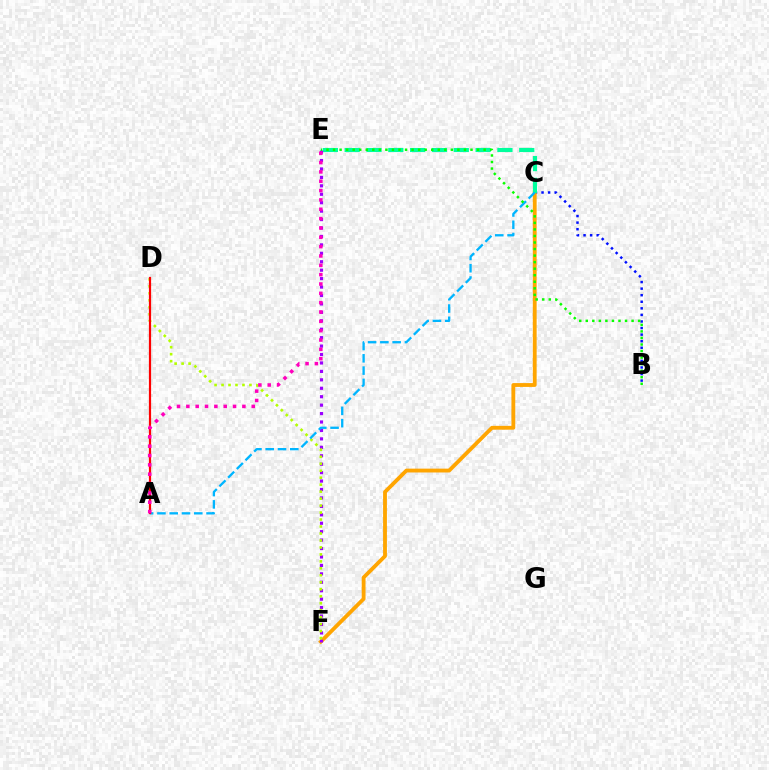{('B', 'C'): [{'color': '#0010ff', 'line_style': 'dotted', 'thickness': 1.78}], ('C', 'F'): [{'color': '#ffa500', 'line_style': 'solid', 'thickness': 2.76}], ('C', 'E'): [{'color': '#00ff9d', 'line_style': 'dashed', 'thickness': 2.96}], ('E', 'F'): [{'color': '#9b00ff', 'line_style': 'dotted', 'thickness': 2.29}], ('D', 'F'): [{'color': '#b3ff00', 'line_style': 'dotted', 'thickness': 1.89}], ('A', 'C'): [{'color': '#00b5ff', 'line_style': 'dashed', 'thickness': 1.67}], ('A', 'D'): [{'color': '#ff0000', 'line_style': 'solid', 'thickness': 1.58}], ('A', 'E'): [{'color': '#ff00bd', 'line_style': 'dotted', 'thickness': 2.54}], ('B', 'E'): [{'color': '#08ff00', 'line_style': 'dotted', 'thickness': 1.78}]}